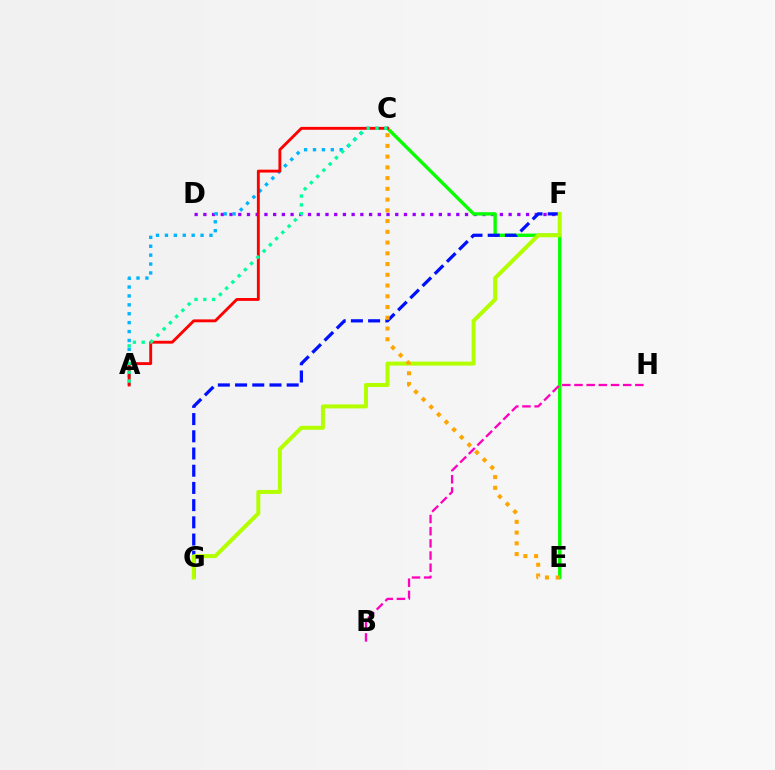{('D', 'F'): [{'color': '#9b00ff', 'line_style': 'dotted', 'thickness': 2.37}], ('A', 'C'): [{'color': '#00b5ff', 'line_style': 'dotted', 'thickness': 2.42}, {'color': '#ff0000', 'line_style': 'solid', 'thickness': 2.08}, {'color': '#00ff9d', 'line_style': 'dotted', 'thickness': 2.39}], ('C', 'E'): [{'color': '#08ff00', 'line_style': 'solid', 'thickness': 2.42}, {'color': '#ffa500', 'line_style': 'dotted', 'thickness': 2.92}], ('F', 'G'): [{'color': '#0010ff', 'line_style': 'dashed', 'thickness': 2.34}, {'color': '#b3ff00', 'line_style': 'solid', 'thickness': 2.88}], ('B', 'H'): [{'color': '#ff00bd', 'line_style': 'dashed', 'thickness': 1.65}]}